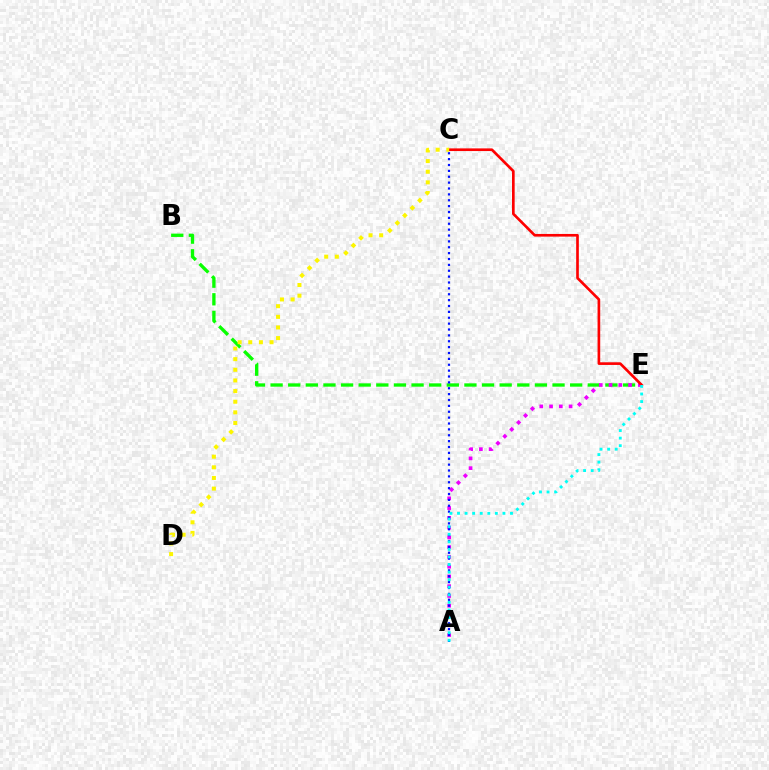{('B', 'E'): [{'color': '#08ff00', 'line_style': 'dashed', 'thickness': 2.39}], ('A', 'E'): [{'color': '#ee00ff', 'line_style': 'dotted', 'thickness': 2.65}, {'color': '#00fff6', 'line_style': 'dotted', 'thickness': 2.06}], ('C', 'E'): [{'color': '#ff0000', 'line_style': 'solid', 'thickness': 1.92}], ('A', 'C'): [{'color': '#0010ff', 'line_style': 'dotted', 'thickness': 1.6}], ('C', 'D'): [{'color': '#fcf500', 'line_style': 'dotted', 'thickness': 2.89}]}